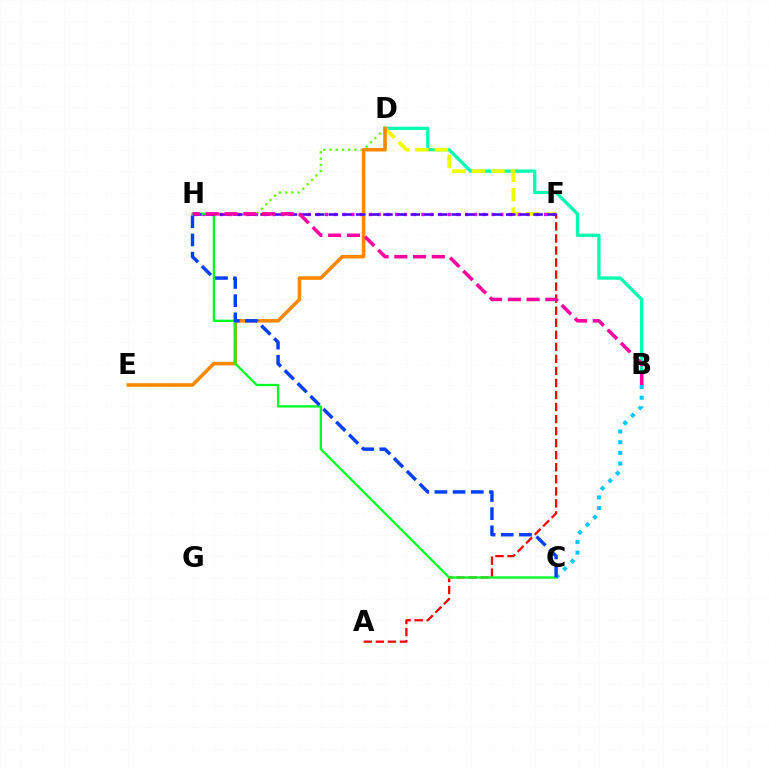{('B', 'D'): [{'color': '#00ffaf', 'line_style': 'solid', 'thickness': 2.34}], ('D', 'F'): [{'color': '#eeff00', 'line_style': 'dashed', 'thickness': 2.65}], ('A', 'F'): [{'color': '#ff0000', 'line_style': 'dashed', 'thickness': 1.64}], ('D', 'H'): [{'color': '#66ff00', 'line_style': 'dotted', 'thickness': 1.69}], ('F', 'H'): [{'color': '#d600ff', 'line_style': 'dotted', 'thickness': 2.38}, {'color': '#4f00ff', 'line_style': 'dashed', 'thickness': 1.85}], ('D', 'E'): [{'color': '#ff8800', 'line_style': 'solid', 'thickness': 2.57}], ('C', 'H'): [{'color': '#00ff27', 'line_style': 'solid', 'thickness': 1.67}, {'color': '#003fff', 'line_style': 'dashed', 'thickness': 2.47}], ('B', 'C'): [{'color': '#00c7ff', 'line_style': 'dotted', 'thickness': 2.9}], ('B', 'H'): [{'color': '#ff00a0', 'line_style': 'dashed', 'thickness': 2.55}]}